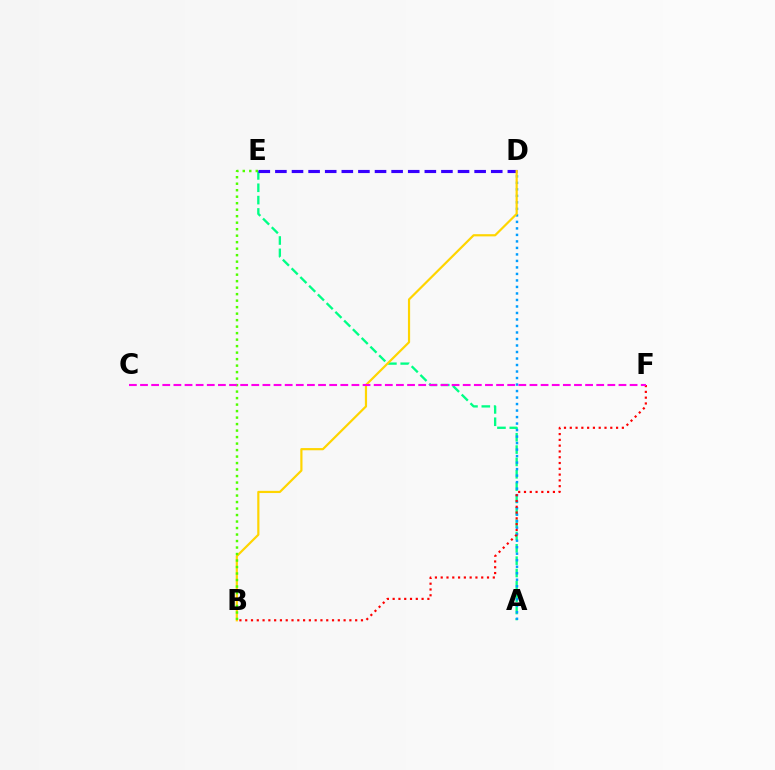{('A', 'E'): [{'color': '#00ff86', 'line_style': 'dashed', 'thickness': 1.68}], ('D', 'E'): [{'color': '#3700ff', 'line_style': 'dashed', 'thickness': 2.26}], ('A', 'D'): [{'color': '#009eff', 'line_style': 'dotted', 'thickness': 1.77}], ('B', 'D'): [{'color': '#ffd500', 'line_style': 'solid', 'thickness': 1.58}], ('B', 'E'): [{'color': '#4fff00', 'line_style': 'dotted', 'thickness': 1.77}], ('B', 'F'): [{'color': '#ff0000', 'line_style': 'dotted', 'thickness': 1.57}], ('C', 'F'): [{'color': '#ff00ed', 'line_style': 'dashed', 'thickness': 1.51}]}